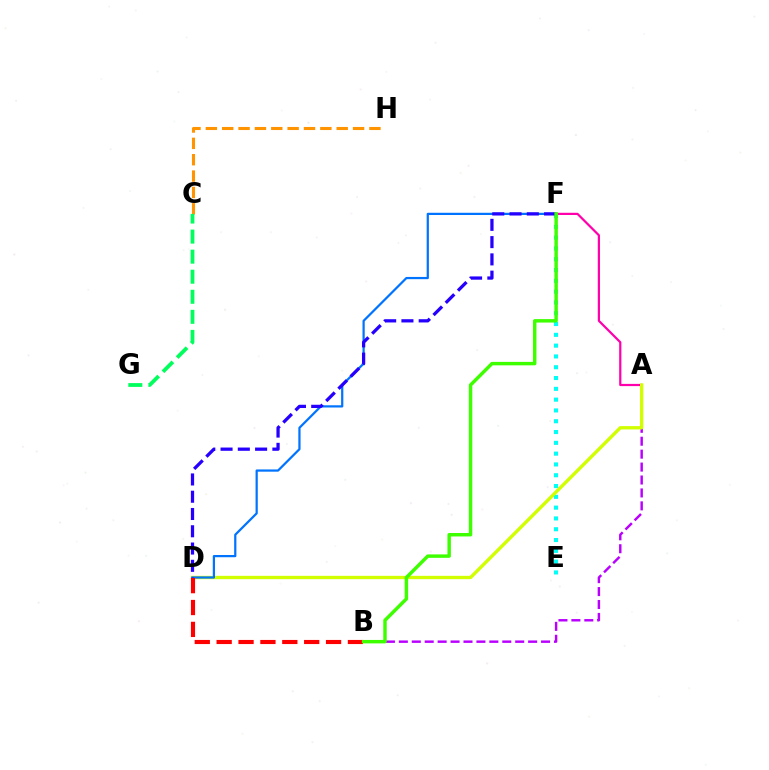{('A', 'B'): [{'color': '#b900ff', 'line_style': 'dashed', 'thickness': 1.76}], ('A', 'F'): [{'color': '#ff00ac', 'line_style': 'solid', 'thickness': 1.59}], ('C', 'H'): [{'color': '#ff9400', 'line_style': 'dashed', 'thickness': 2.22}], ('C', 'G'): [{'color': '#00ff5c', 'line_style': 'dashed', 'thickness': 2.72}], ('E', 'F'): [{'color': '#00fff6', 'line_style': 'dotted', 'thickness': 2.93}], ('A', 'D'): [{'color': '#d1ff00', 'line_style': 'solid', 'thickness': 2.41}], ('D', 'F'): [{'color': '#0074ff', 'line_style': 'solid', 'thickness': 1.61}, {'color': '#2500ff', 'line_style': 'dashed', 'thickness': 2.35}], ('B', 'D'): [{'color': '#ff0000', 'line_style': 'dashed', 'thickness': 2.97}], ('B', 'F'): [{'color': '#3dff00', 'line_style': 'solid', 'thickness': 2.48}]}